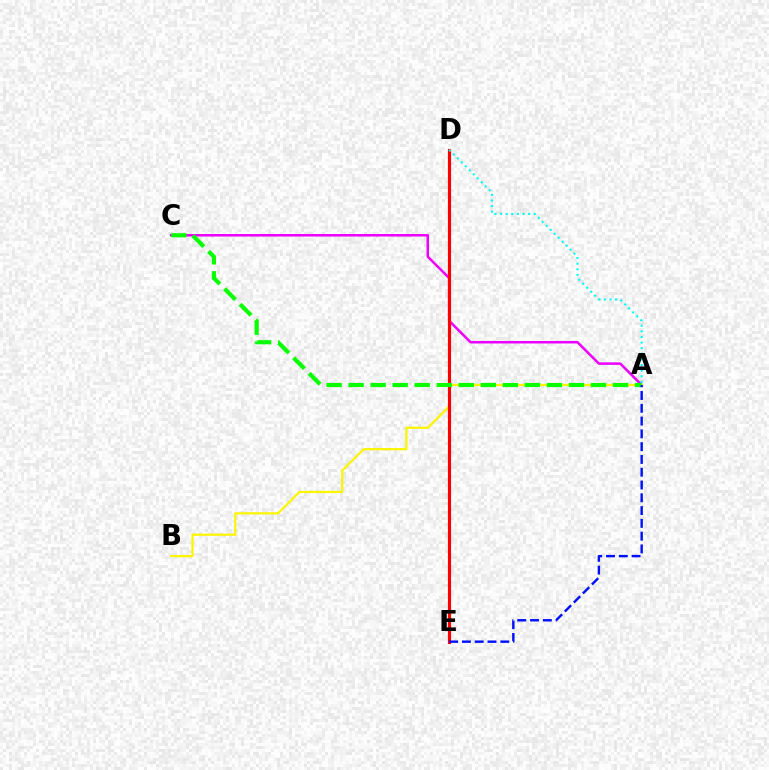{('A', 'C'): [{'color': '#ee00ff', 'line_style': 'solid', 'thickness': 1.82}, {'color': '#08ff00', 'line_style': 'dashed', 'thickness': 2.99}], ('A', 'B'): [{'color': '#fcf500', 'line_style': 'solid', 'thickness': 1.6}], ('D', 'E'): [{'color': '#ff0000', 'line_style': 'solid', 'thickness': 2.28}], ('A', 'D'): [{'color': '#00fff6', 'line_style': 'dotted', 'thickness': 1.53}], ('A', 'E'): [{'color': '#0010ff', 'line_style': 'dashed', 'thickness': 1.74}]}